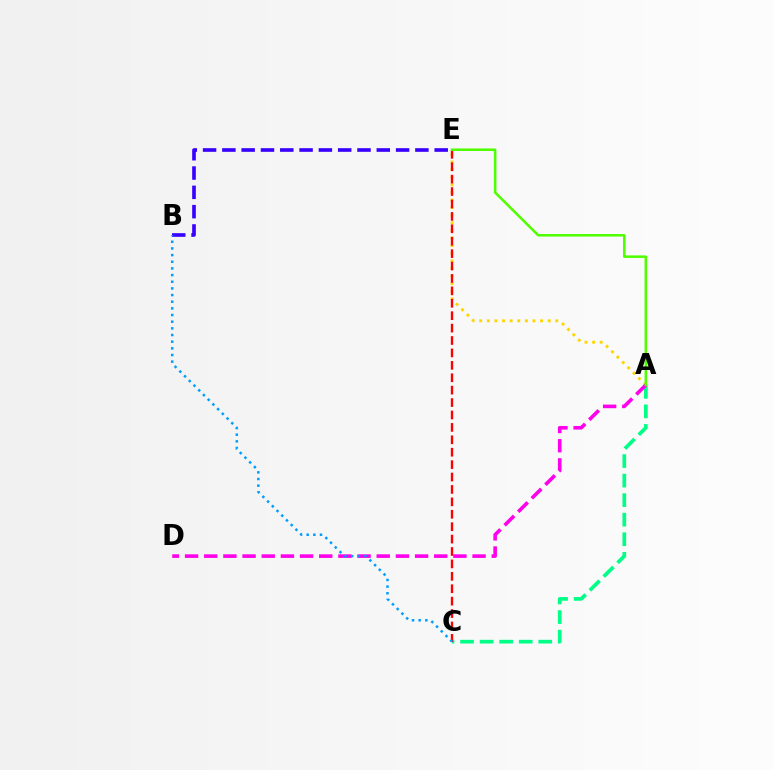{('A', 'E'): [{'color': '#ffd500', 'line_style': 'dotted', 'thickness': 2.07}, {'color': '#4fff00', 'line_style': 'solid', 'thickness': 1.83}], ('A', 'C'): [{'color': '#00ff86', 'line_style': 'dashed', 'thickness': 2.66}], ('A', 'D'): [{'color': '#ff00ed', 'line_style': 'dashed', 'thickness': 2.6}], ('C', 'E'): [{'color': '#ff0000', 'line_style': 'dashed', 'thickness': 1.69}], ('B', 'E'): [{'color': '#3700ff', 'line_style': 'dashed', 'thickness': 2.62}], ('B', 'C'): [{'color': '#009eff', 'line_style': 'dotted', 'thickness': 1.81}]}